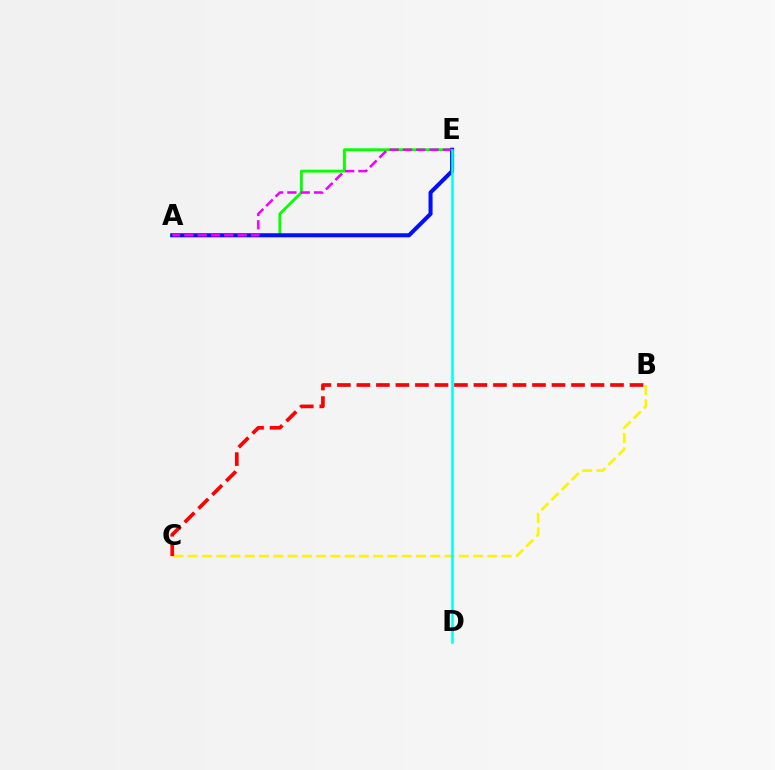{('B', 'C'): [{'color': '#fcf500', 'line_style': 'dashed', 'thickness': 1.94}, {'color': '#ff0000', 'line_style': 'dashed', 'thickness': 2.65}], ('A', 'E'): [{'color': '#08ff00', 'line_style': 'solid', 'thickness': 2.05}, {'color': '#0010ff', 'line_style': 'solid', 'thickness': 2.91}, {'color': '#ee00ff', 'line_style': 'dashed', 'thickness': 1.81}], ('D', 'E'): [{'color': '#00fff6', 'line_style': 'solid', 'thickness': 1.84}]}